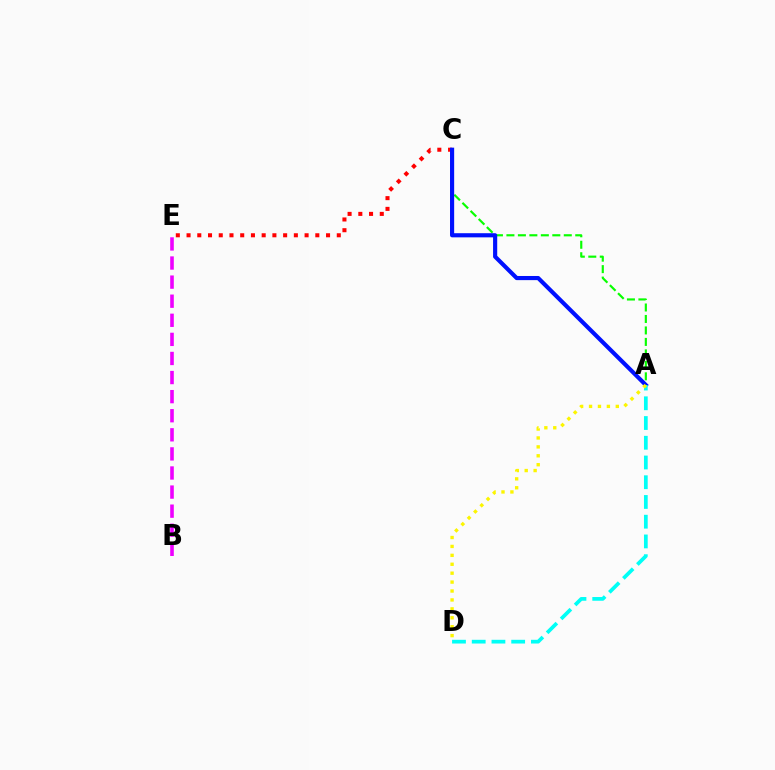{('B', 'E'): [{'color': '#ee00ff', 'line_style': 'dashed', 'thickness': 2.59}], ('C', 'E'): [{'color': '#ff0000', 'line_style': 'dotted', 'thickness': 2.92}], ('A', 'C'): [{'color': '#08ff00', 'line_style': 'dashed', 'thickness': 1.56}, {'color': '#0010ff', 'line_style': 'solid', 'thickness': 2.98}], ('A', 'D'): [{'color': '#00fff6', 'line_style': 'dashed', 'thickness': 2.68}, {'color': '#fcf500', 'line_style': 'dotted', 'thickness': 2.42}]}